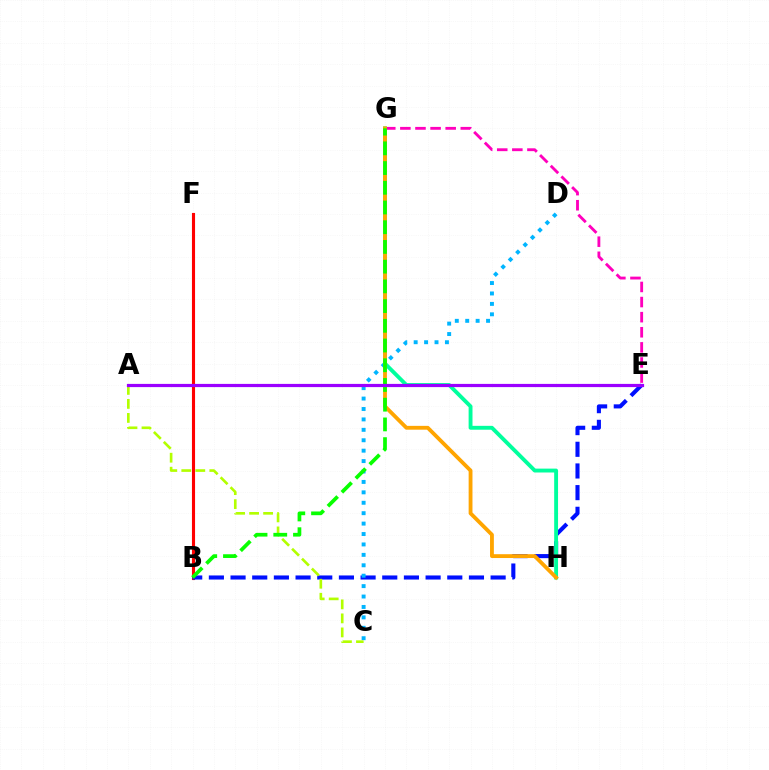{('B', 'F'): [{'color': '#ff0000', 'line_style': 'solid', 'thickness': 2.24}], ('E', 'G'): [{'color': '#ff00bd', 'line_style': 'dashed', 'thickness': 2.05}], ('B', 'E'): [{'color': '#0010ff', 'line_style': 'dashed', 'thickness': 2.94}], ('G', 'H'): [{'color': '#00ff9d', 'line_style': 'solid', 'thickness': 2.79}, {'color': '#ffa500', 'line_style': 'solid', 'thickness': 2.76}], ('C', 'D'): [{'color': '#00b5ff', 'line_style': 'dotted', 'thickness': 2.83}], ('A', 'C'): [{'color': '#b3ff00', 'line_style': 'dashed', 'thickness': 1.9}], ('B', 'G'): [{'color': '#08ff00', 'line_style': 'dashed', 'thickness': 2.68}], ('A', 'E'): [{'color': '#9b00ff', 'line_style': 'solid', 'thickness': 2.3}]}